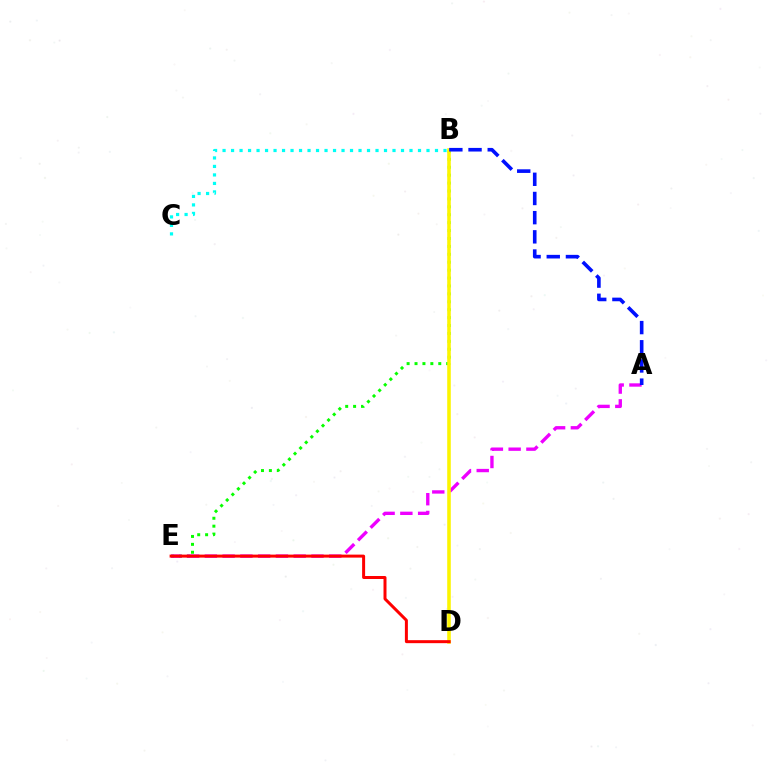{('B', 'C'): [{'color': '#00fff6', 'line_style': 'dotted', 'thickness': 2.31}], ('B', 'E'): [{'color': '#08ff00', 'line_style': 'dotted', 'thickness': 2.15}], ('A', 'E'): [{'color': '#ee00ff', 'line_style': 'dashed', 'thickness': 2.41}], ('B', 'D'): [{'color': '#fcf500', 'line_style': 'solid', 'thickness': 2.57}], ('D', 'E'): [{'color': '#ff0000', 'line_style': 'solid', 'thickness': 2.16}], ('A', 'B'): [{'color': '#0010ff', 'line_style': 'dashed', 'thickness': 2.61}]}